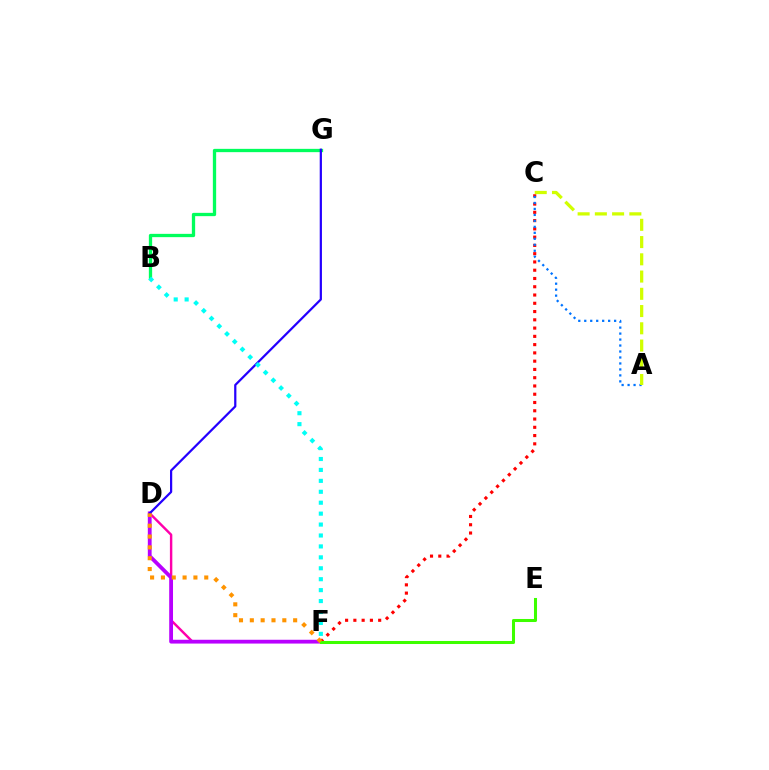{('D', 'F'): [{'color': '#ff00ac', 'line_style': 'solid', 'thickness': 1.75}, {'color': '#b900ff', 'line_style': 'solid', 'thickness': 2.74}, {'color': '#ff9400', 'line_style': 'dotted', 'thickness': 2.94}], ('B', 'G'): [{'color': '#00ff5c', 'line_style': 'solid', 'thickness': 2.37}], ('C', 'F'): [{'color': '#ff0000', 'line_style': 'dotted', 'thickness': 2.25}], ('D', 'G'): [{'color': '#2500ff', 'line_style': 'solid', 'thickness': 1.6}], ('E', 'F'): [{'color': '#3dff00', 'line_style': 'solid', 'thickness': 2.19}], ('B', 'F'): [{'color': '#00fff6', 'line_style': 'dotted', 'thickness': 2.97}], ('A', 'C'): [{'color': '#0074ff', 'line_style': 'dotted', 'thickness': 1.62}, {'color': '#d1ff00', 'line_style': 'dashed', 'thickness': 2.34}]}